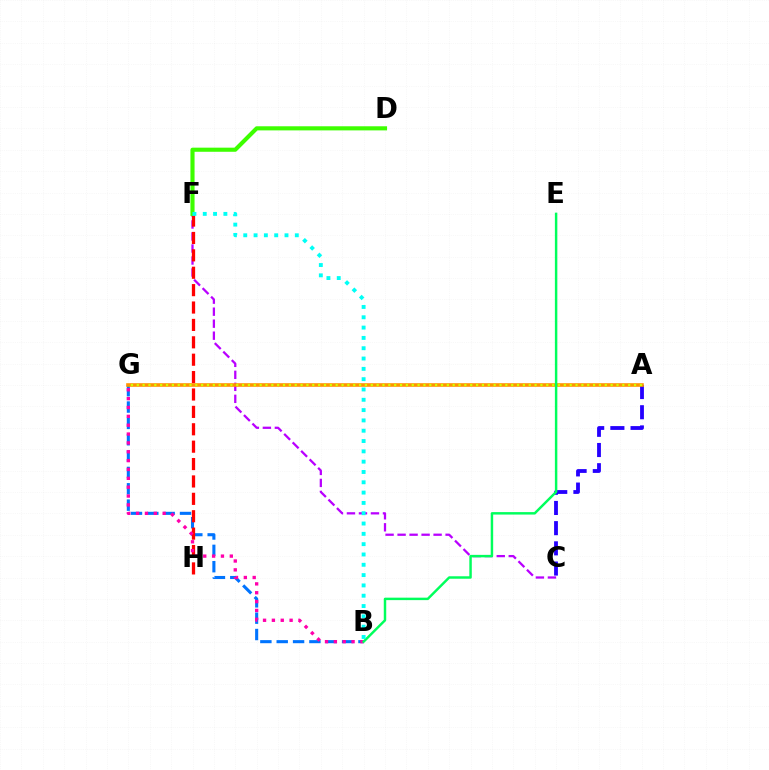{('B', 'G'): [{'color': '#0074ff', 'line_style': 'dashed', 'thickness': 2.22}, {'color': '#ff00ac', 'line_style': 'dotted', 'thickness': 2.41}], ('C', 'F'): [{'color': '#b900ff', 'line_style': 'dashed', 'thickness': 1.63}], ('F', 'H'): [{'color': '#ff0000', 'line_style': 'dashed', 'thickness': 2.36}], ('A', 'C'): [{'color': '#2500ff', 'line_style': 'dashed', 'thickness': 2.74}], ('D', 'F'): [{'color': '#3dff00', 'line_style': 'solid', 'thickness': 2.96}], ('A', 'G'): [{'color': '#ff9400', 'line_style': 'solid', 'thickness': 2.6}, {'color': '#d1ff00', 'line_style': 'dotted', 'thickness': 1.59}], ('B', 'E'): [{'color': '#00ff5c', 'line_style': 'solid', 'thickness': 1.77}], ('B', 'F'): [{'color': '#00fff6', 'line_style': 'dotted', 'thickness': 2.8}]}